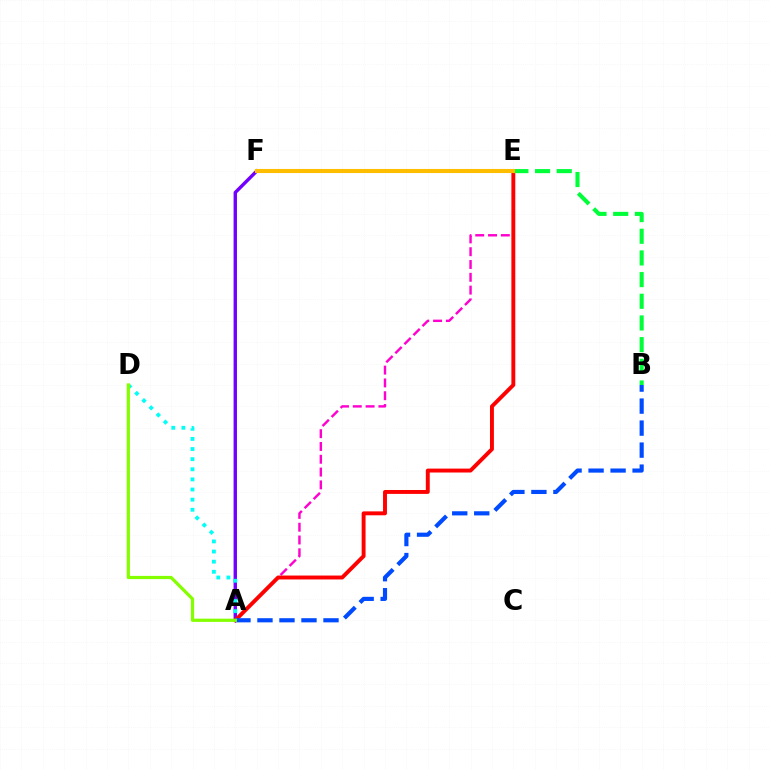{('A', 'E'): [{'color': '#ff00cf', 'line_style': 'dashed', 'thickness': 1.74}, {'color': '#ff0000', 'line_style': 'solid', 'thickness': 2.82}], ('A', 'F'): [{'color': '#7200ff', 'line_style': 'solid', 'thickness': 2.44}], ('B', 'E'): [{'color': '#00ff39', 'line_style': 'dashed', 'thickness': 2.94}], ('A', 'B'): [{'color': '#004bff', 'line_style': 'dashed', 'thickness': 2.99}], ('A', 'D'): [{'color': '#00fff6', 'line_style': 'dotted', 'thickness': 2.75}, {'color': '#84ff00', 'line_style': 'solid', 'thickness': 2.32}], ('E', 'F'): [{'color': '#ffbd00', 'line_style': 'solid', 'thickness': 2.93}]}